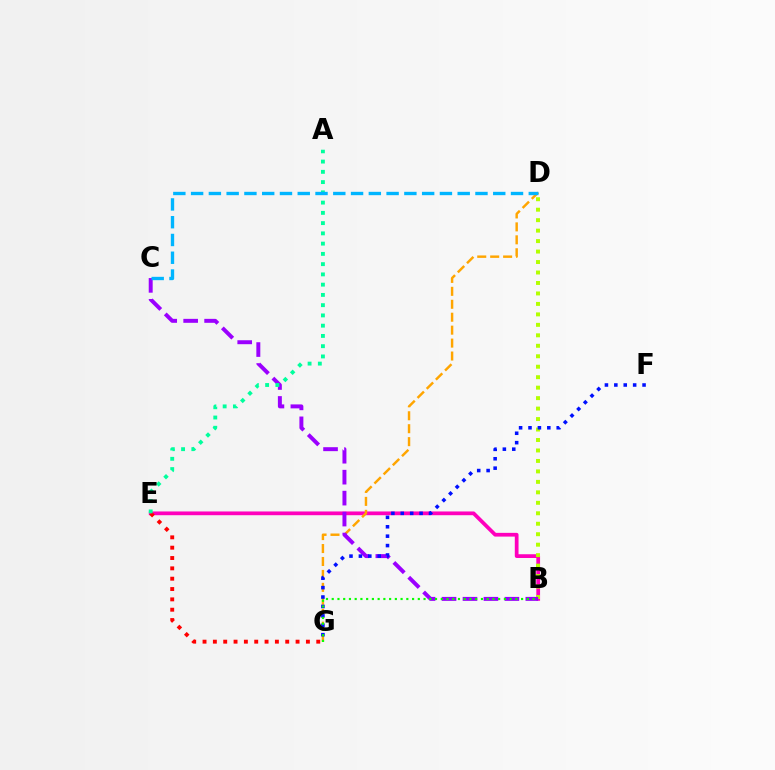{('B', 'E'): [{'color': '#ff00bd', 'line_style': 'solid', 'thickness': 2.7}], ('E', 'G'): [{'color': '#ff0000', 'line_style': 'dotted', 'thickness': 2.81}], ('D', 'G'): [{'color': '#ffa500', 'line_style': 'dashed', 'thickness': 1.76}], ('B', 'D'): [{'color': '#b3ff00', 'line_style': 'dotted', 'thickness': 2.84}], ('B', 'C'): [{'color': '#9b00ff', 'line_style': 'dashed', 'thickness': 2.85}], ('F', 'G'): [{'color': '#0010ff', 'line_style': 'dotted', 'thickness': 2.56}], ('A', 'E'): [{'color': '#00ff9d', 'line_style': 'dotted', 'thickness': 2.79}], ('C', 'D'): [{'color': '#00b5ff', 'line_style': 'dashed', 'thickness': 2.41}], ('B', 'G'): [{'color': '#08ff00', 'line_style': 'dotted', 'thickness': 1.56}]}